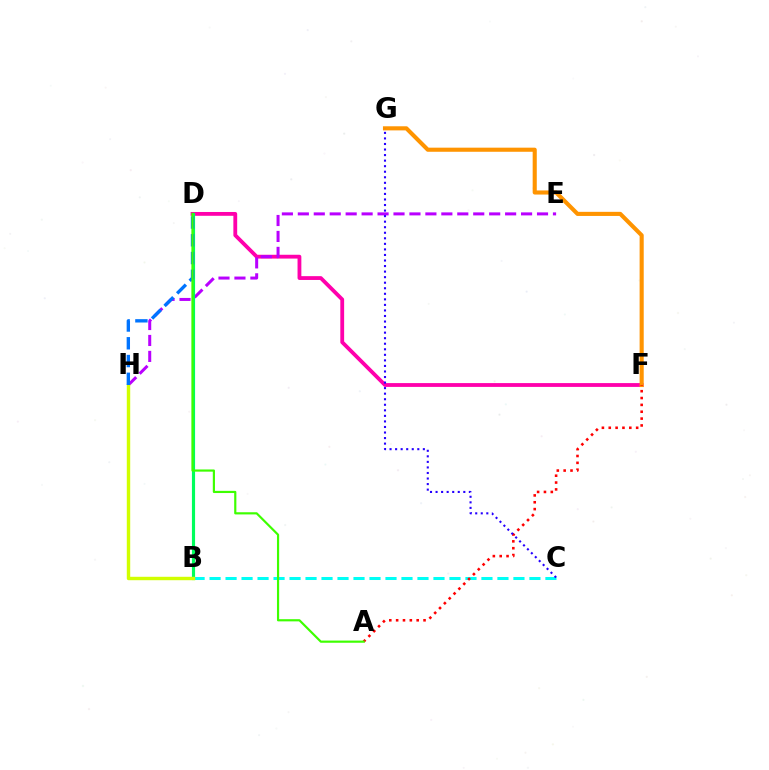{('D', 'F'): [{'color': '#ff00ac', 'line_style': 'solid', 'thickness': 2.74}], ('E', 'H'): [{'color': '#b900ff', 'line_style': 'dashed', 'thickness': 2.17}], ('B', 'C'): [{'color': '#00fff6', 'line_style': 'dashed', 'thickness': 2.17}], ('F', 'G'): [{'color': '#ff9400', 'line_style': 'solid', 'thickness': 2.96}], ('B', 'D'): [{'color': '#00ff5c', 'line_style': 'solid', 'thickness': 2.27}], ('A', 'F'): [{'color': '#ff0000', 'line_style': 'dotted', 'thickness': 1.86}], ('C', 'G'): [{'color': '#2500ff', 'line_style': 'dotted', 'thickness': 1.51}], ('B', 'H'): [{'color': '#d1ff00', 'line_style': 'solid', 'thickness': 2.46}], ('D', 'H'): [{'color': '#0074ff', 'line_style': 'dashed', 'thickness': 2.41}], ('A', 'D'): [{'color': '#3dff00', 'line_style': 'solid', 'thickness': 1.57}]}